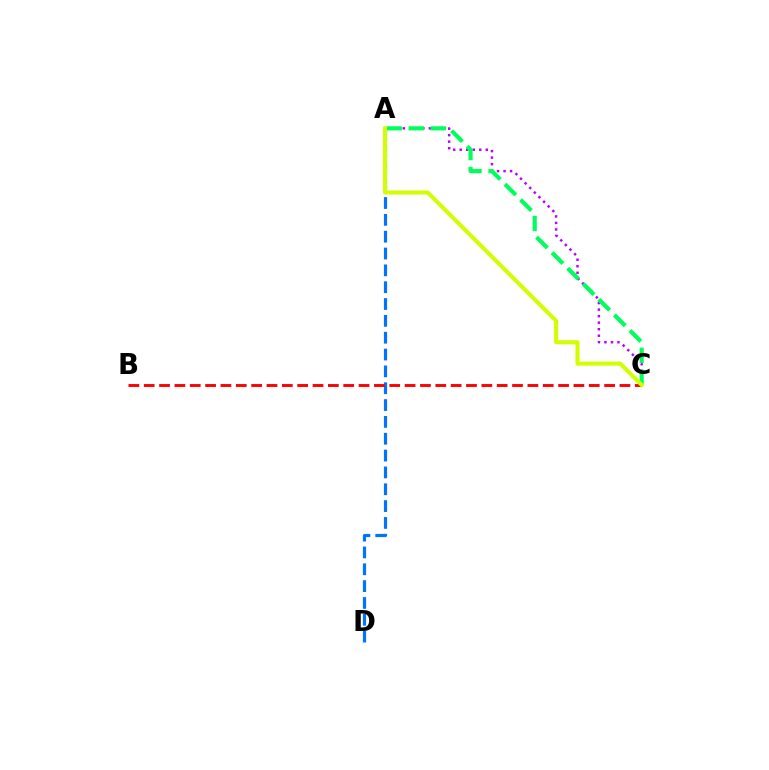{('A', 'C'): [{'color': '#b900ff', 'line_style': 'dotted', 'thickness': 1.77}, {'color': '#00ff5c', 'line_style': 'dashed', 'thickness': 2.99}, {'color': '#d1ff00', 'line_style': 'solid', 'thickness': 2.92}], ('A', 'D'): [{'color': '#0074ff', 'line_style': 'dashed', 'thickness': 2.29}], ('B', 'C'): [{'color': '#ff0000', 'line_style': 'dashed', 'thickness': 2.08}]}